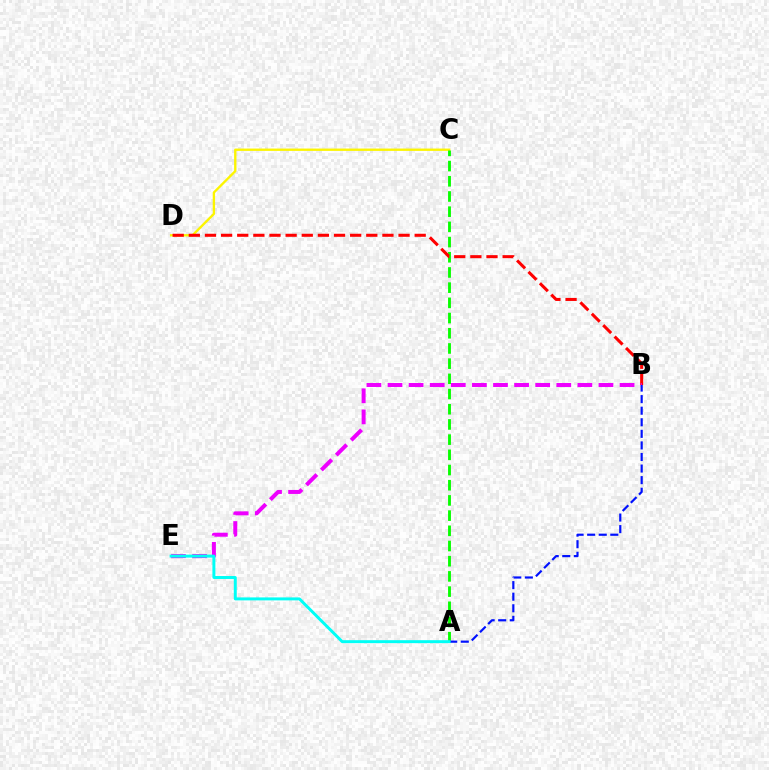{('C', 'D'): [{'color': '#fcf500', 'line_style': 'solid', 'thickness': 1.69}], ('A', 'C'): [{'color': '#08ff00', 'line_style': 'dashed', 'thickness': 2.06}], ('B', 'D'): [{'color': '#ff0000', 'line_style': 'dashed', 'thickness': 2.19}], ('B', 'E'): [{'color': '#ee00ff', 'line_style': 'dashed', 'thickness': 2.87}], ('A', 'B'): [{'color': '#0010ff', 'line_style': 'dashed', 'thickness': 1.57}], ('A', 'E'): [{'color': '#00fff6', 'line_style': 'solid', 'thickness': 2.13}]}